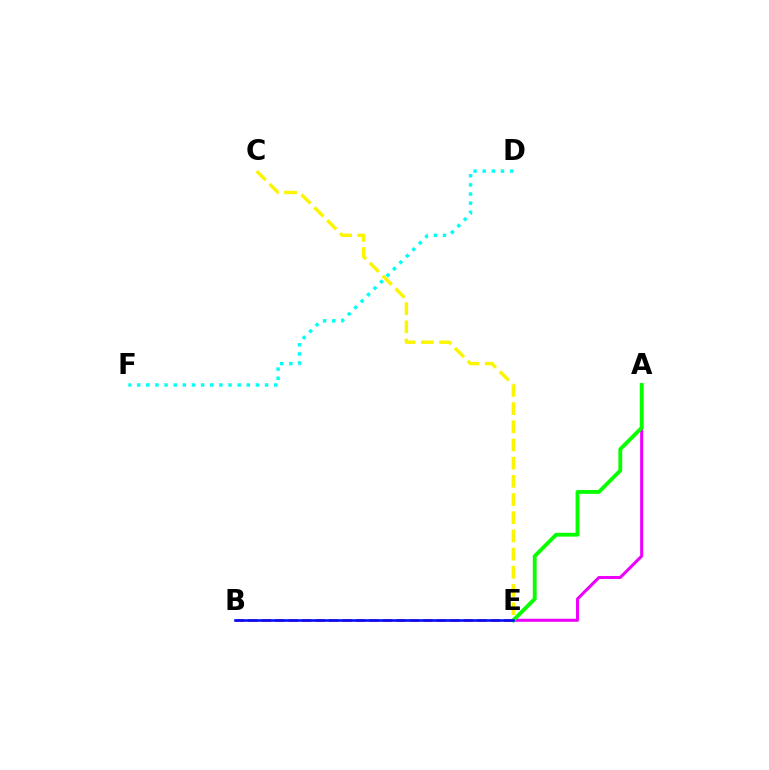{('C', 'E'): [{'color': '#fcf500', 'line_style': 'dashed', 'thickness': 2.47}], ('A', 'E'): [{'color': '#ee00ff', 'line_style': 'solid', 'thickness': 2.18}, {'color': '#08ff00', 'line_style': 'solid', 'thickness': 2.77}], ('B', 'E'): [{'color': '#ff0000', 'line_style': 'dashed', 'thickness': 1.83}, {'color': '#0010ff', 'line_style': 'solid', 'thickness': 1.89}], ('D', 'F'): [{'color': '#00fff6', 'line_style': 'dotted', 'thickness': 2.48}]}